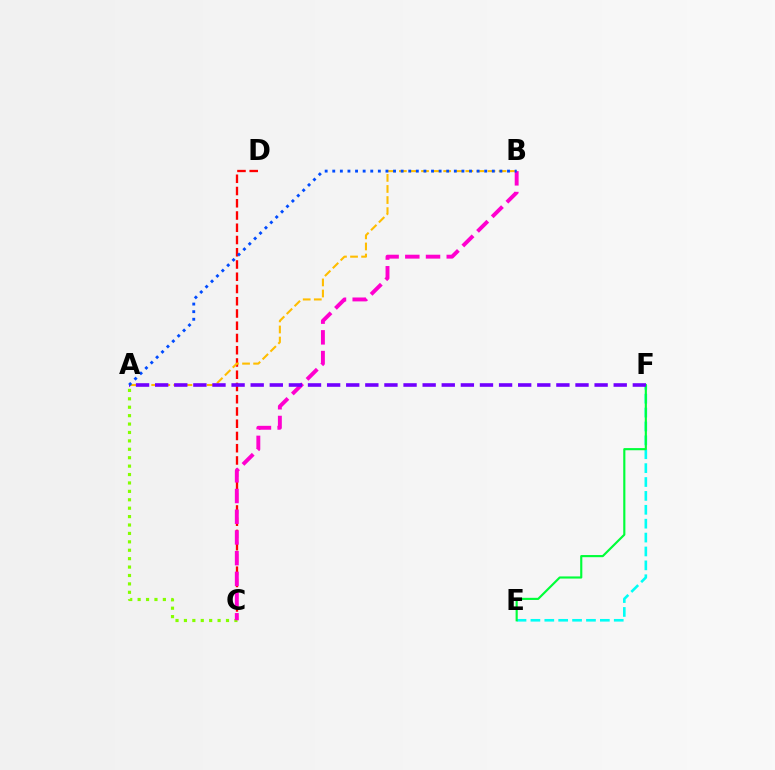{('C', 'D'): [{'color': '#ff0000', 'line_style': 'dashed', 'thickness': 1.66}], ('A', 'B'): [{'color': '#ffbd00', 'line_style': 'dashed', 'thickness': 1.5}, {'color': '#004bff', 'line_style': 'dotted', 'thickness': 2.06}], ('A', 'C'): [{'color': '#84ff00', 'line_style': 'dotted', 'thickness': 2.29}], ('E', 'F'): [{'color': '#00fff6', 'line_style': 'dashed', 'thickness': 1.89}, {'color': '#00ff39', 'line_style': 'solid', 'thickness': 1.55}], ('B', 'C'): [{'color': '#ff00cf', 'line_style': 'dashed', 'thickness': 2.81}], ('A', 'F'): [{'color': '#7200ff', 'line_style': 'dashed', 'thickness': 2.6}]}